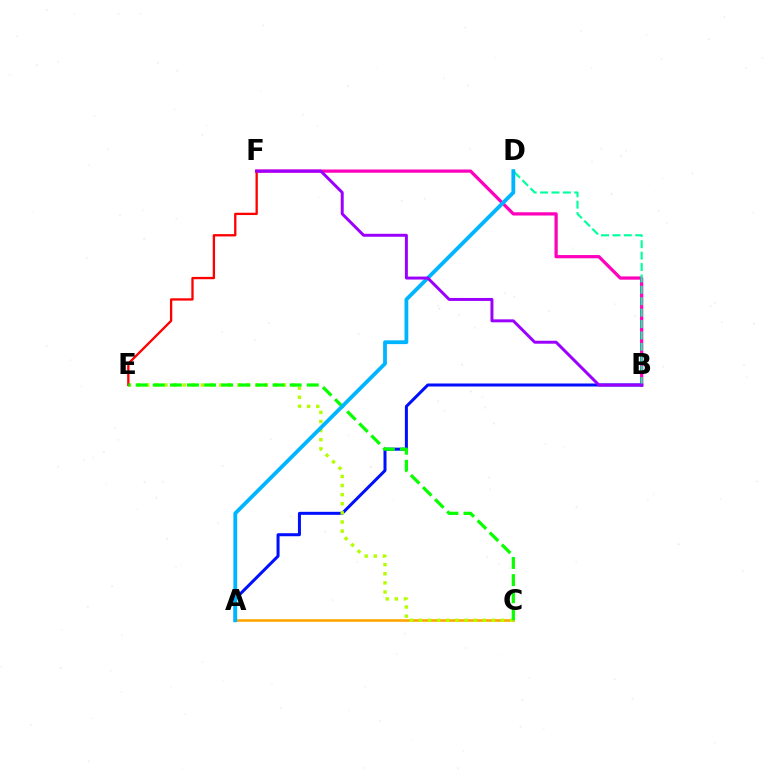{('B', 'F'): [{'color': '#ff00bd', 'line_style': 'solid', 'thickness': 2.33}, {'color': '#9b00ff', 'line_style': 'solid', 'thickness': 2.13}], ('A', 'C'): [{'color': '#ffa500', 'line_style': 'solid', 'thickness': 1.88}], ('A', 'B'): [{'color': '#0010ff', 'line_style': 'solid', 'thickness': 2.17}], ('C', 'E'): [{'color': '#b3ff00', 'line_style': 'dotted', 'thickness': 2.48}, {'color': '#08ff00', 'line_style': 'dashed', 'thickness': 2.32}], ('E', 'F'): [{'color': '#ff0000', 'line_style': 'solid', 'thickness': 1.67}], ('B', 'D'): [{'color': '#00ff9d', 'line_style': 'dashed', 'thickness': 1.55}], ('A', 'D'): [{'color': '#00b5ff', 'line_style': 'solid', 'thickness': 2.74}]}